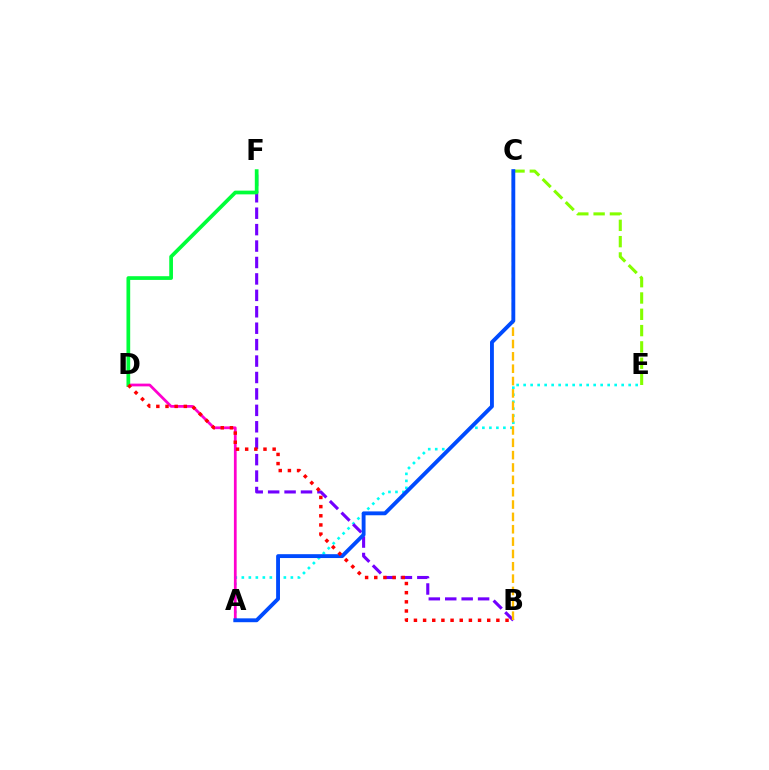{('A', 'E'): [{'color': '#00fff6', 'line_style': 'dotted', 'thickness': 1.9}], ('B', 'F'): [{'color': '#7200ff', 'line_style': 'dashed', 'thickness': 2.23}], ('C', 'E'): [{'color': '#84ff00', 'line_style': 'dashed', 'thickness': 2.21}], ('A', 'D'): [{'color': '#ff00cf', 'line_style': 'solid', 'thickness': 1.98}], ('D', 'F'): [{'color': '#00ff39', 'line_style': 'solid', 'thickness': 2.68}], ('B', 'C'): [{'color': '#ffbd00', 'line_style': 'dashed', 'thickness': 1.68}], ('A', 'C'): [{'color': '#004bff', 'line_style': 'solid', 'thickness': 2.78}], ('B', 'D'): [{'color': '#ff0000', 'line_style': 'dotted', 'thickness': 2.49}]}